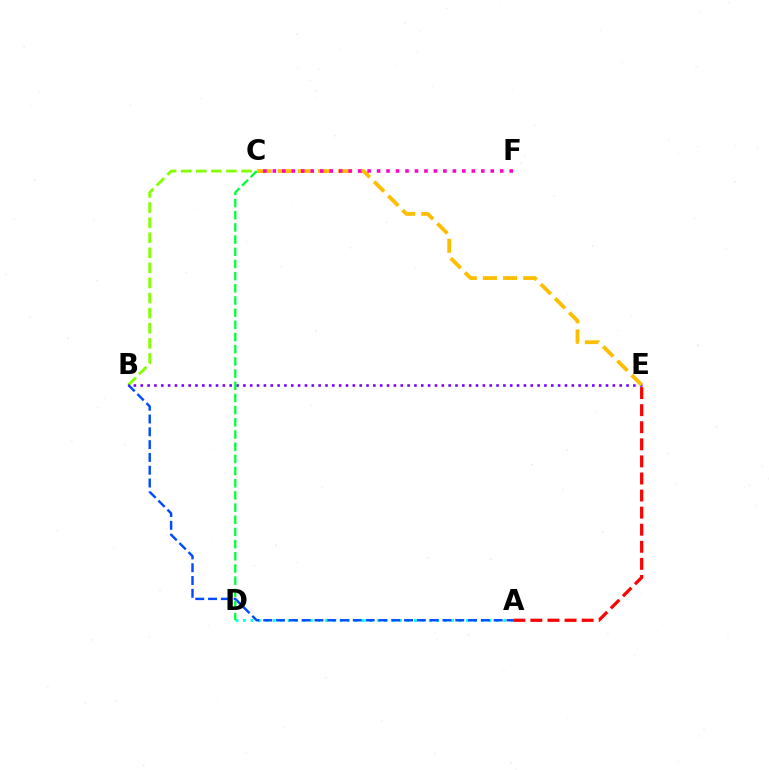{('A', 'D'): [{'color': '#00fff6', 'line_style': 'dotted', 'thickness': 2.02}], ('B', 'C'): [{'color': '#84ff00', 'line_style': 'dashed', 'thickness': 2.05}], ('A', 'E'): [{'color': '#ff0000', 'line_style': 'dashed', 'thickness': 2.32}], ('A', 'B'): [{'color': '#004bff', 'line_style': 'dashed', 'thickness': 1.74}], ('B', 'E'): [{'color': '#7200ff', 'line_style': 'dotted', 'thickness': 1.86}], ('C', 'E'): [{'color': '#ffbd00', 'line_style': 'dashed', 'thickness': 2.74}], ('C', 'D'): [{'color': '#00ff39', 'line_style': 'dashed', 'thickness': 1.65}], ('C', 'F'): [{'color': '#ff00cf', 'line_style': 'dotted', 'thickness': 2.57}]}